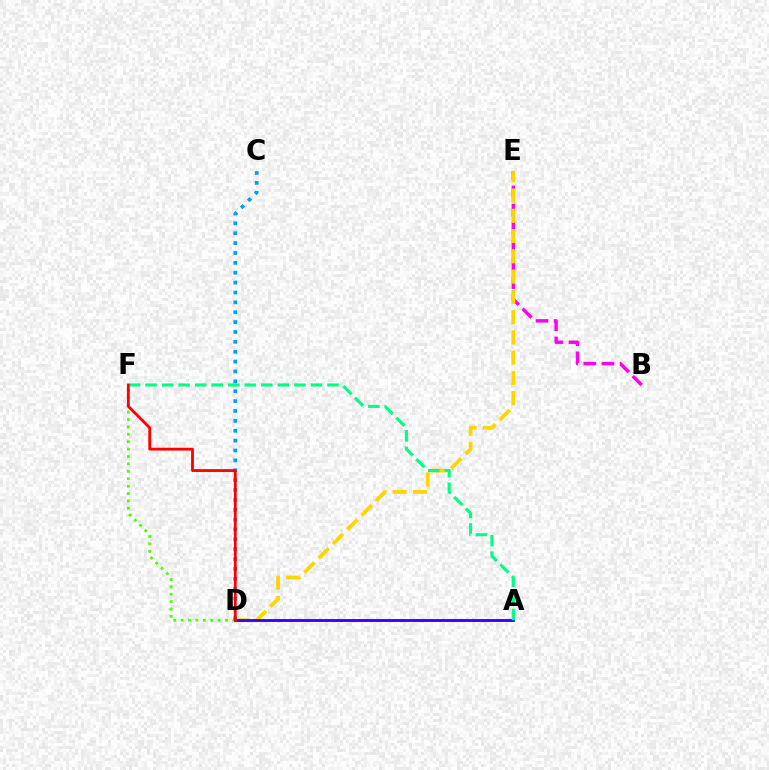{('D', 'F'): [{'color': '#4fff00', 'line_style': 'dotted', 'thickness': 2.01}, {'color': '#ff0000', 'line_style': 'solid', 'thickness': 2.02}], ('B', 'E'): [{'color': '#ff00ed', 'line_style': 'dashed', 'thickness': 2.46}], ('D', 'E'): [{'color': '#ffd500', 'line_style': 'dashed', 'thickness': 2.75}], ('A', 'D'): [{'color': '#3700ff', 'line_style': 'solid', 'thickness': 2.07}], ('A', 'F'): [{'color': '#00ff86', 'line_style': 'dashed', 'thickness': 2.25}], ('C', 'D'): [{'color': '#009eff', 'line_style': 'dotted', 'thickness': 2.68}]}